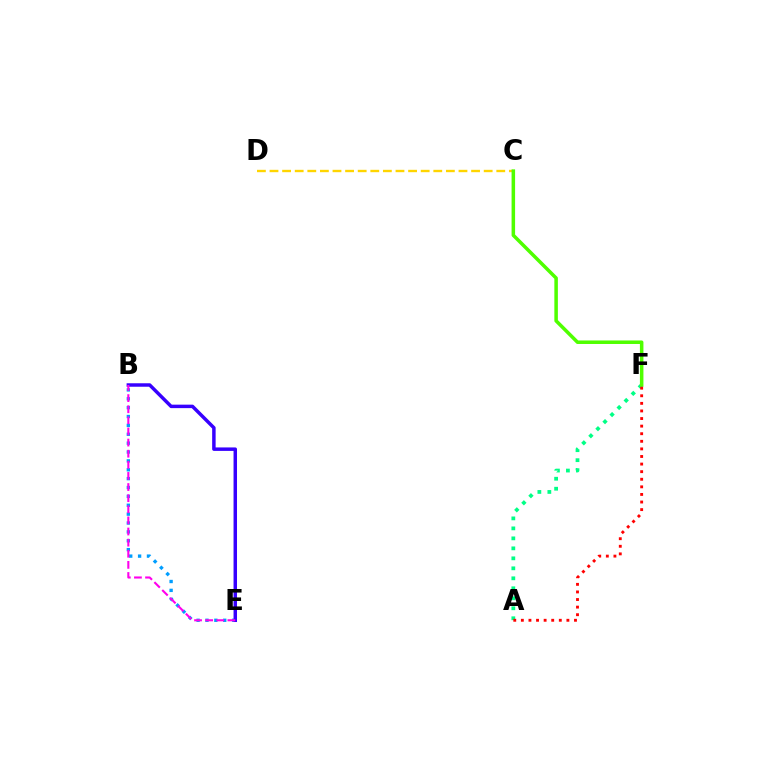{('A', 'F'): [{'color': '#00ff86', 'line_style': 'dotted', 'thickness': 2.71}, {'color': '#ff0000', 'line_style': 'dotted', 'thickness': 2.06}], ('C', 'D'): [{'color': '#ffd500', 'line_style': 'dashed', 'thickness': 1.71}], ('B', 'E'): [{'color': '#009eff', 'line_style': 'dotted', 'thickness': 2.41}, {'color': '#3700ff', 'line_style': 'solid', 'thickness': 2.5}, {'color': '#ff00ed', 'line_style': 'dashed', 'thickness': 1.51}], ('C', 'F'): [{'color': '#4fff00', 'line_style': 'solid', 'thickness': 2.53}]}